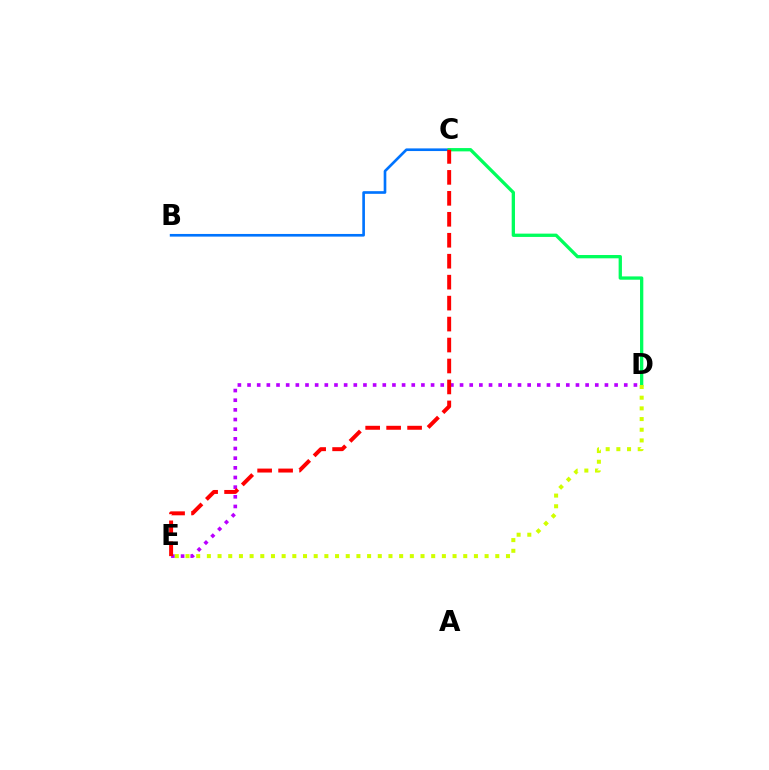{('D', 'E'): [{'color': '#b900ff', 'line_style': 'dotted', 'thickness': 2.62}, {'color': '#d1ff00', 'line_style': 'dotted', 'thickness': 2.9}], ('B', 'C'): [{'color': '#0074ff', 'line_style': 'solid', 'thickness': 1.91}], ('C', 'D'): [{'color': '#00ff5c', 'line_style': 'solid', 'thickness': 2.38}], ('C', 'E'): [{'color': '#ff0000', 'line_style': 'dashed', 'thickness': 2.85}]}